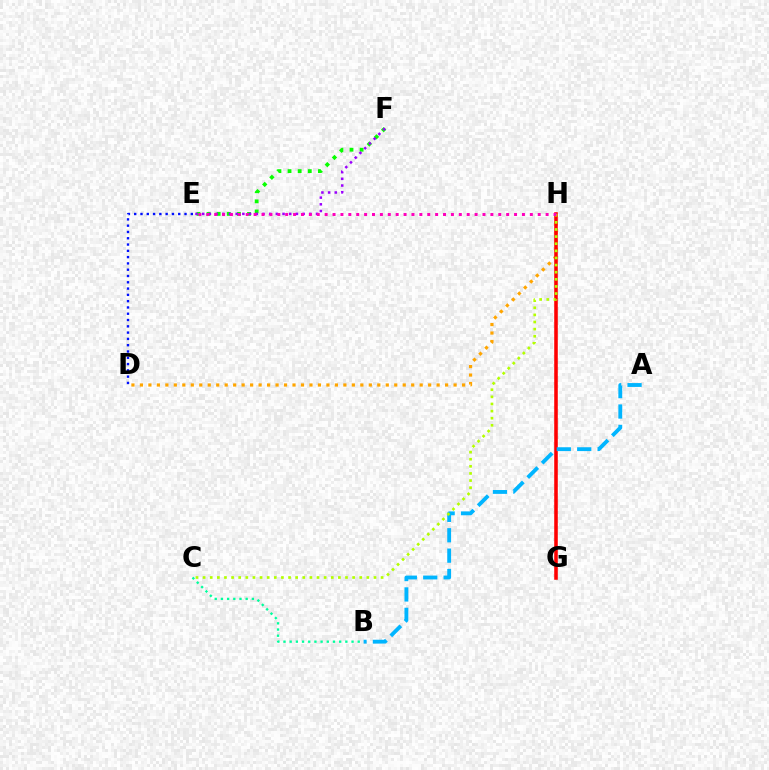{('E', 'F'): [{'color': '#08ff00', 'line_style': 'dotted', 'thickness': 2.75}, {'color': '#9b00ff', 'line_style': 'dotted', 'thickness': 1.82}], ('D', 'E'): [{'color': '#0010ff', 'line_style': 'dotted', 'thickness': 1.71}], ('D', 'H'): [{'color': '#ffa500', 'line_style': 'dotted', 'thickness': 2.3}], ('G', 'H'): [{'color': '#ff0000', 'line_style': 'solid', 'thickness': 2.57}], ('A', 'B'): [{'color': '#00b5ff', 'line_style': 'dashed', 'thickness': 2.77}], ('C', 'H'): [{'color': '#b3ff00', 'line_style': 'dotted', 'thickness': 1.93}], ('B', 'C'): [{'color': '#00ff9d', 'line_style': 'dotted', 'thickness': 1.68}], ('E', 'H'): [{'color': '#ff00bd', 'line_style': 'dotted', 'thickness': 2.14}]}